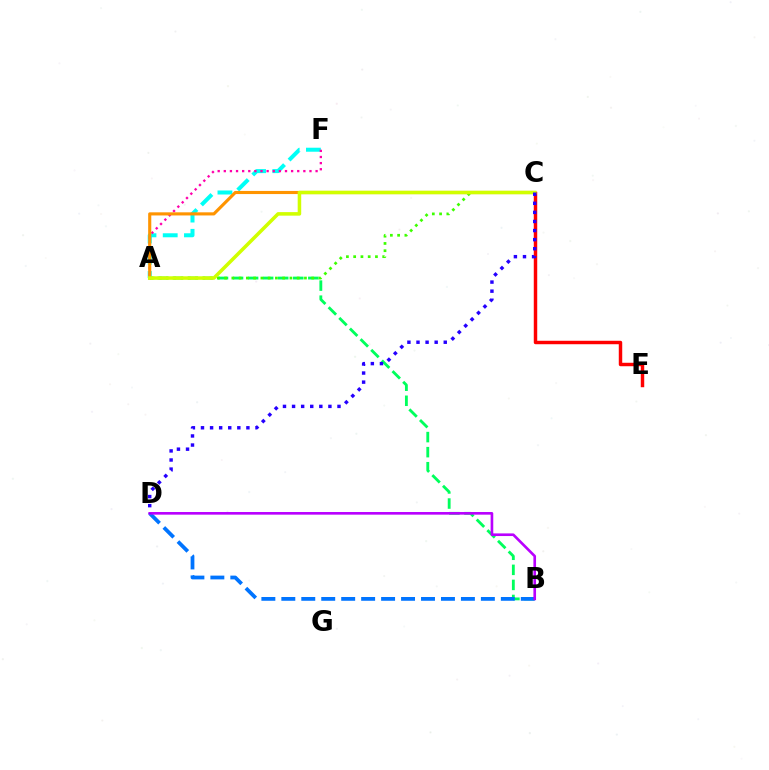{('A', 'B'): [{'color': '#00ff5c', 'line_style': 'dashed', 'thickness': 2.05}], ('B', 'D'): [{'color': '#0074ff', 'line_style': 'dashed', 'thickness': 2.71}, {'color': '#b900ff', 'line_style': 'solid', 'thickness': 1.9}], ('A', 'F'): [{'color': '#00fff6', 'line_style': 'dashed', 'thickness': 2.89}, {'color': '#ff00ac', 'line_style': 'dotted', 'thickness': 1.66}], ('A', 'C'): [{'color': '#3dff00', 'line_style': 'dotted', 'thickness': 1.97}, {'color': '#ff9400', 'line_style': 'solid', 'thickness': 2.25}, {'color': '#d1ff00', 'line_style': 'solid', 'thickness': 2.54}], ('C', 'E'): [{'color': '#ff0000', 'line_style': 'solid', 'thickness': 2.49}], ('C', 'D'): [{'color': '#2500ff', 'line_style': 'dotted', 'thickness': 2.47}]}